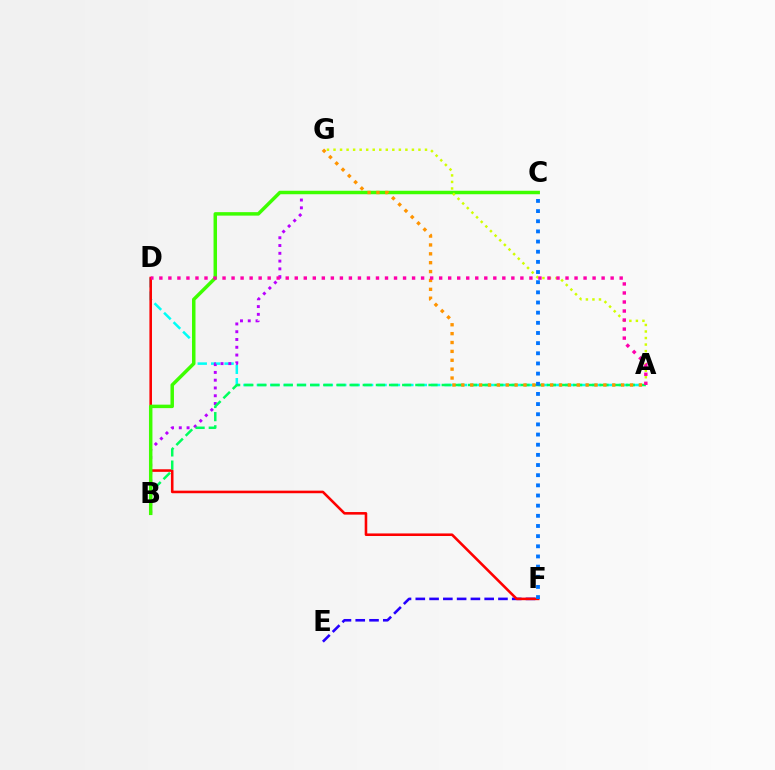{('A', 'D'): [{'color': '#00fff6', 'line_style': 'dashed', 'thickness': 1.82}, {'color': '#ff00ac', 'line_style': 'dotted', 'thickness': 2.45}], ('E', 'F'): [{'color': '#2500ff', 'line_style': 'dashed', 'thickness': 1.87}], ('D', 'F'): [{'color': '#ff0000', 'line_style': 'solid', 'thickness': 1.85}], ('B', 'C'): [{'color': '#b900ff', 'line_style': 'dotted', 'thickness': 2.11}, {'color': '#3dff00', 'line_style': 'solid', 'thickness': 2.5}], ('A', 'B'): [{'color': '#00ff5c', 'line_style': 'dashed', 'thickness': 1.79}], ('A', 'G'): [{'color': '#d1ff00', 'line_style': 'dotted', 'thickness': 1.78}, {'color': '#ff9400', 'line_style': 'dotted', 'thickness': 2.41}], ('C', 'F'): [{'color': '#0074ff', 'line_style': 'dotted', 'thickness': 2.76}]}